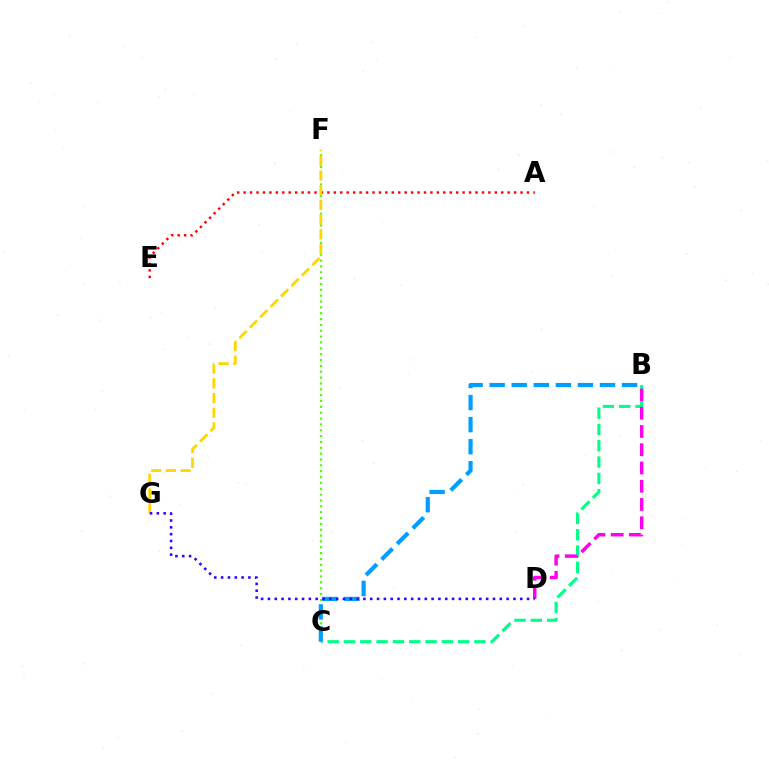{('A', 'E'): [{'color': '#ff0000', 'line_style': 'dotted', 'thickness': 1.75}], ('C', 'F'): [{'color': '#4fff00', 'line_style': 'dotted', 'thickness': 1.59}], ('B', 'C'): [{'color': '#00ff86', 'line_style': 'dashed', 'thickness': 2.22}, {'color': '#009eff', 'line_style': 'dashed', 'thickness': 3.0}], ('F', 'G'): [{'color': '#ffd500', 'line_style': 'dashed', 'thickness': 2.0}], ('B', 'D'): [{'color': '#ff00ed', 'line_style': 'dashed', 'thickness': 2.48}], ('D', 'G'): [{'color': '#3700ff', 'line_style': 'dotted', 'thickness': 1.85}]}